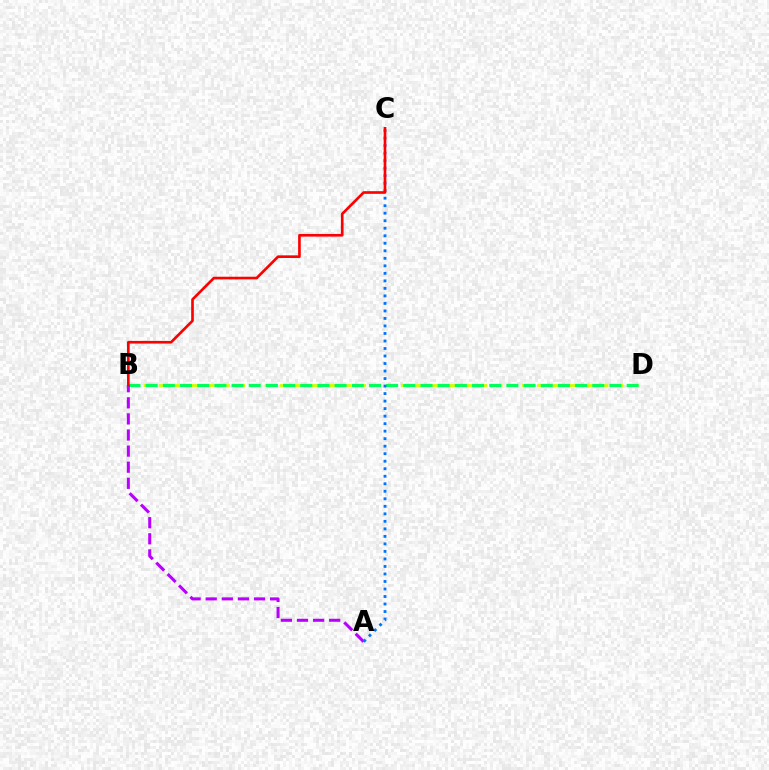{('B', 'D'): [{'color': '#d1ff00', 'line_style': 'dashed', 'thickness': 2.06}, {'color': '#00ff5c', 'line_style': 'dashed', 'thickness': 2.33}], ('A', 'B'): [{'color': '#b900ff', 'line_style': 'dashed', 'thickness': 2.19}], ('A', 'C'): [{'color': '#0074ff', 'line_style': 'dotted', 'thickness': 2.04}], ('B', 'C'): [{'color': '#ff0000', 'line_style': 'solid', 'thickness': 1.91}]}